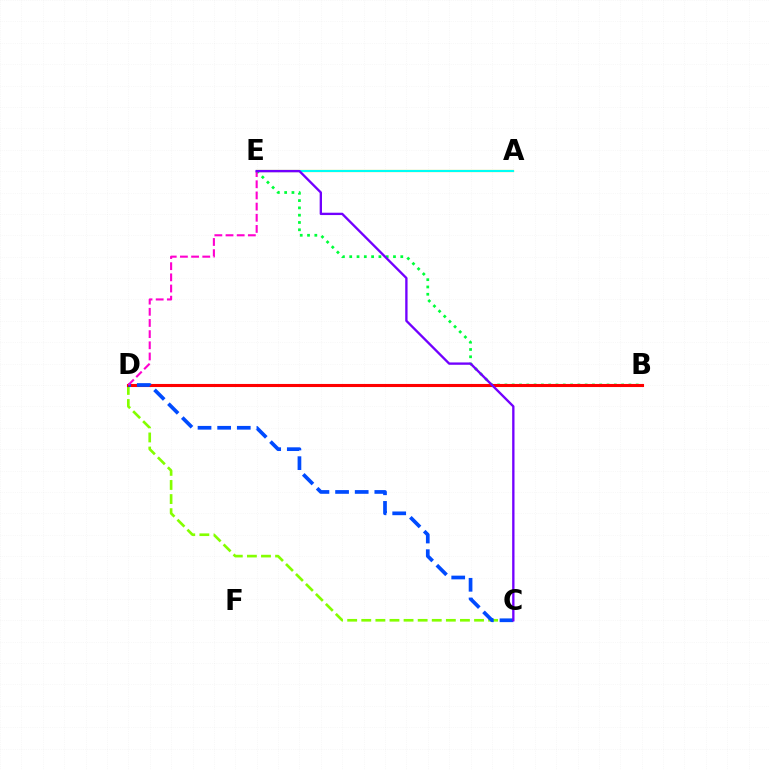{('C', 'D'): [{'color': '#84ff00', 'line_style': 'dashed', 'thickness': 1.91}, {'color': '#004bff', 'line_style': 'dashed', 'thickness': 2.67}], ('A', 'E'): [{'color': '#ffbd00', 'line_style': 'solid', 'thickness': 1.59}, {'color': '#00fff6', 'line_style': 'solid', 'thickness': 1.5}], ('B', 'E'): [{'color': '#00ff39', 'line_style': 'dotted', 'thickness': 1.98}], ('B', 'D'): [{'color': '#ff0000', 'line_style': 'solid', 'thickness': 2.22}], ('D', 'E'): [{'color': '#ff00cf', 'line_style': 'dashed', 'thickness': 1.52}], ('C', 'E'): [{'color': '#7200ff', 'line_style': 'solid', 'thickness': 1.68}]}